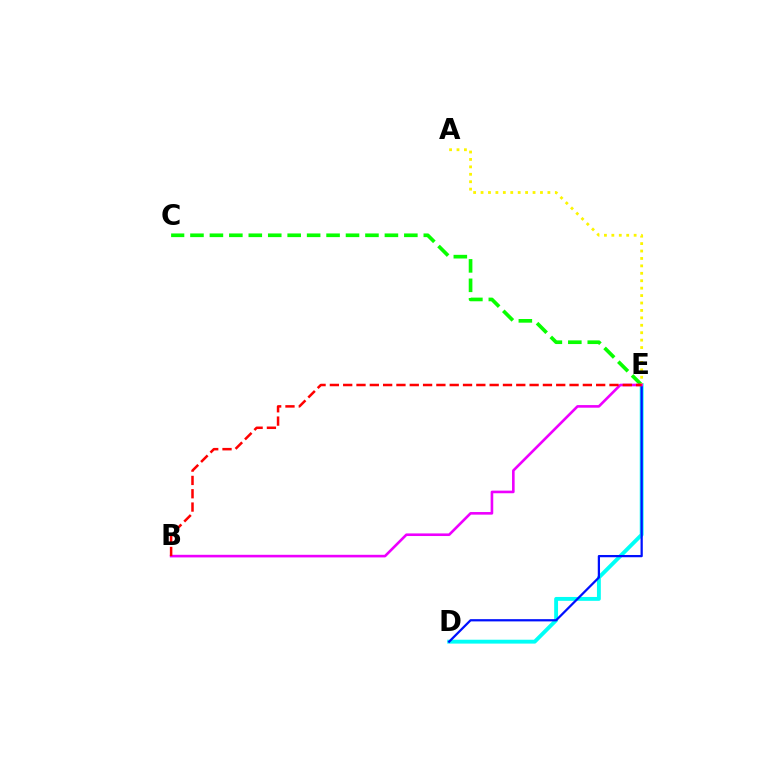{('D', 'E'): [{'color': '#00fff6', 'line_style': 'solid', 'thickness': 2.79}, {'color': '#0010ff', 'line_style': 'solid', 'thickness': 1.62}], ('C', 'E'): [{'color': '#08ff00', 'line_style': 'dashed', 'thickness': 2.64}], ('A', 'E'): [{'color': '#fcf500', 'line_style': 'dotted', 'thickness': 2.02}], ('B', 'E'): [{'color': '#ee00ff', 'line_style': 'solid', 'thickness': 1.88}, {'color': '#ff0000', 'line_style': 'dashed', 'thickness': 1.81}]}